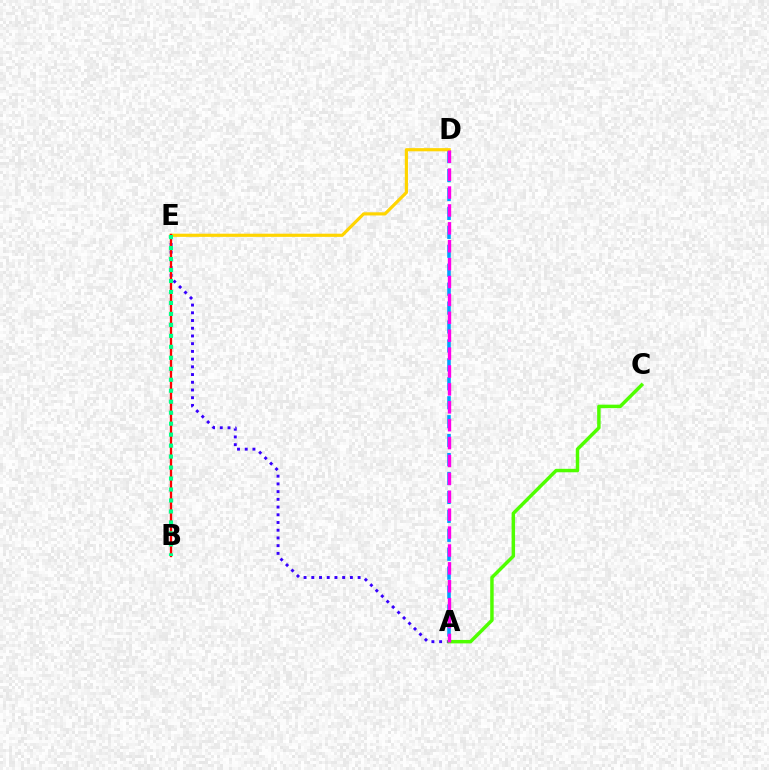{('A', 'E'): [{'color': '#3700ff', 'line_style': 'dotted', 'thickness': 2.1}], ('A', 'D'): [{'color': '#009eff', 'line_style': 'dashed', 'thickness': 2.57}, {'color': '#ff00ed', 'line_style': 'dashed', 'thickness': 2.43}], ('D', 'E'): [{'color': '#ffd500', 'line_style': 'solid', 'thickness': 2.28}], ('B', 'E'): [{'color': '#ff0000', 'line_style': 'solid', 'thickness': 1.67}, {'color': '#00ff86', 'line_style': 'dotted', 'thickness': 2.98}], ('A', 'C'): [{'color': '#4fff00', 'line_style': 'solid', 'thickness': 2.49}]}